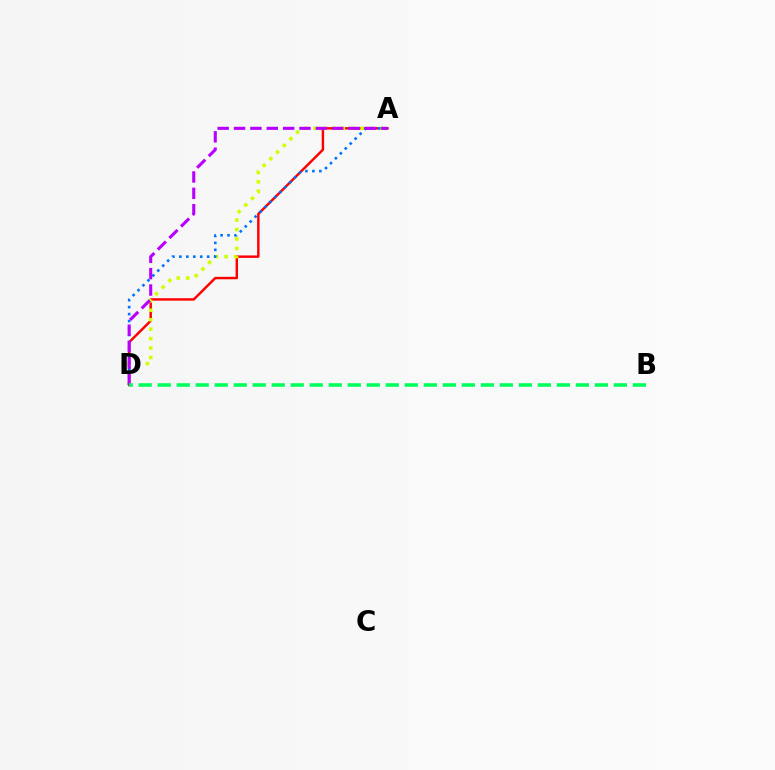{('A', 'D'): [{'color': '#ff0000', 'line_style': 'solid', 'thickness': 1.76}, {'color': '#d1ff00', 'line_style': 'dotted', 'thickness': 2.57}, {'color': '#0074ff', 'line_style': 'dotted', 'thickness': 1.89}, {'color': '#b900ff', 'line_style': 'dashed', 'thickness': 2.22}], ('B', 'D'): [{'color': '#00ff5c', 'line_style': 'dashed', 'thickness': 2.58}]}